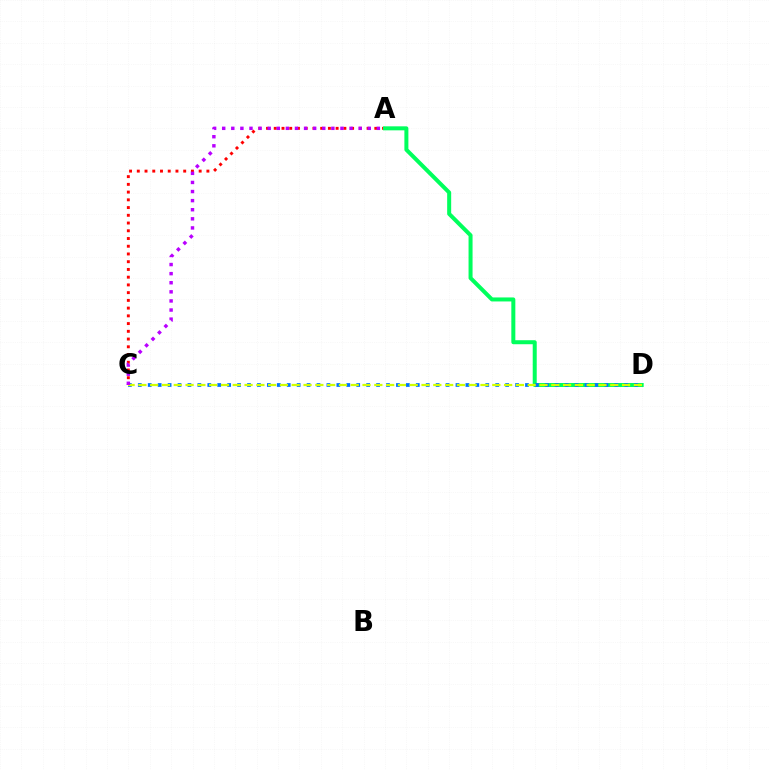{('A', 'C'): [{'color': '#ff0000', 'line_style': 'dotted', 'thickness': 2.1}, {'color': '#b900ff', 'line_style': 'dotted', 'thickness': 2.47}], ('A', 'D'): [{'color': '#00ff5c', 'line_style': 'solid', 'thickness': 2.88}], ('C', 'D'): [{'color': '#0074ff', 'line_style': 'dotted', 'thickness': 2.7}, {'color': '#d1ff00', 'line_style': 'dashed', 'thickness': 1.6}]}